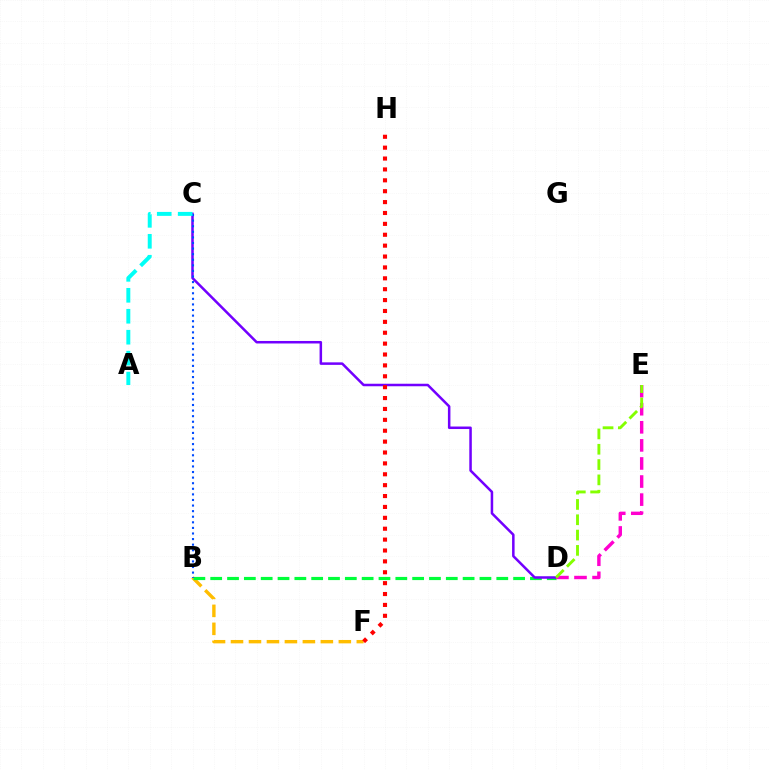{('B', 'F'): [{'color': '#ffbd00', 'line_style': 'dashed', 'thickness': 2.44}], ('B', 'D'): [{'color': '#00ff39', 'line_style': 'dashed', 'thickness': 2.29}], ('C', 'D'): [{'color': '#7200ff', 'line_style': 'solid', 'thickness': 1.81}], ('D', 'E'): [{'color': '#ff00cf', 'line_style': 'dashed', 'thickness': 2.46}, {'color': '#84ff00', 'line_style': 'dashed', 'thickness': 2.08}], ('F', 'H'): [{'color': '#ff0000', 'line_style': 'dotted', 'thickness': 2.96}], ('B', 'C'): [{'color': '#004bff', 'line_style': 'dotted', 'thickness': 1.52}], ('A', 'C'): [{'color': '#00fff6', 'line_style': 'dashed', 'thickness': 2.85}]}